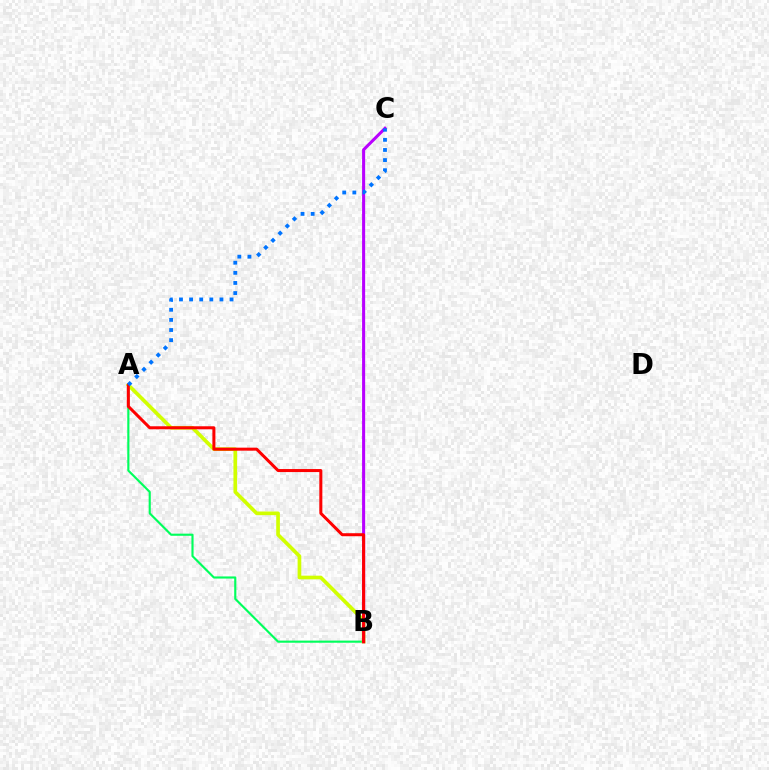{('A', 'B'): [{'color': '#00ff5c', 'line_style': 'solid', 'thickness': 1.54}, {'color': '#d1ff00', 'line_style': 'solid', 'thickness': 2.64}, {'color': '#ff0000', 'line_style': 'solid', 'thickness': 2.17}], ('B', 'C'): [{'color': '#b900ff', 'line_style': 'solid', 'thickness': 2.2}], ('A', 'C'): [{'color': '#0074ff', 'line_style': 'dotted', 'thickness': 2.75}]}